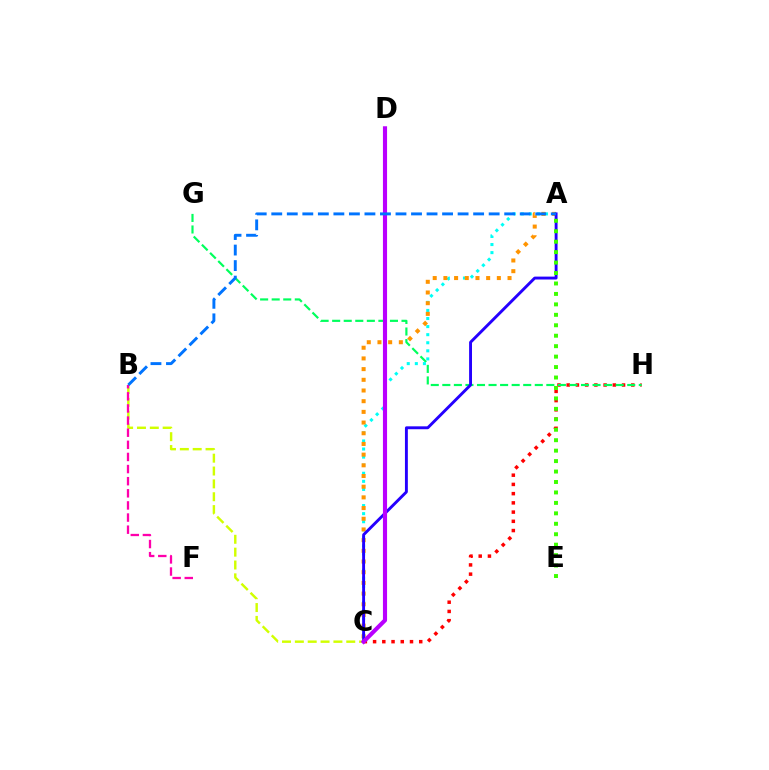{('C', 'H'): [{'color': '#ff0000', 'line_style': 'dotted', 'thickness': 2.51}], ('G', 'H'): [{'color': '#00ff5c', 'line_style': 'dashed', 'thickness': 1.57}], ('A', 'C'): [{'color': '#00fff6', 'line_style': 'dotted', 'thickness': 2.19}, {'color': '#ff9400', 'line_style': 'dotted', 'thickness': 2.9}, {'color': '#2500ff', 'line_style': 'solid', 'thickness': 2.09}], ('B', 'C'): [{'color': '#d1ff00', 'line_style': 'dashed', 'thickness': 1.75}], ('B', 'F'): [{'color': '#ff00ac', 'line_style': 'dashed', 'thickness': 1.65}], ('C', 'D'): [{'color': '#b900ff', 'line_style': 'solid', 'thickness': 2.97}], ('A', 'B'): [{'color': '#0074ff', 'line_style': 'dashed', 'thickness': 2.11}], ('A', 'E'): [{'color': '#3dff00', 'line_style': 'dotted', 'thickness': 2.84}]}